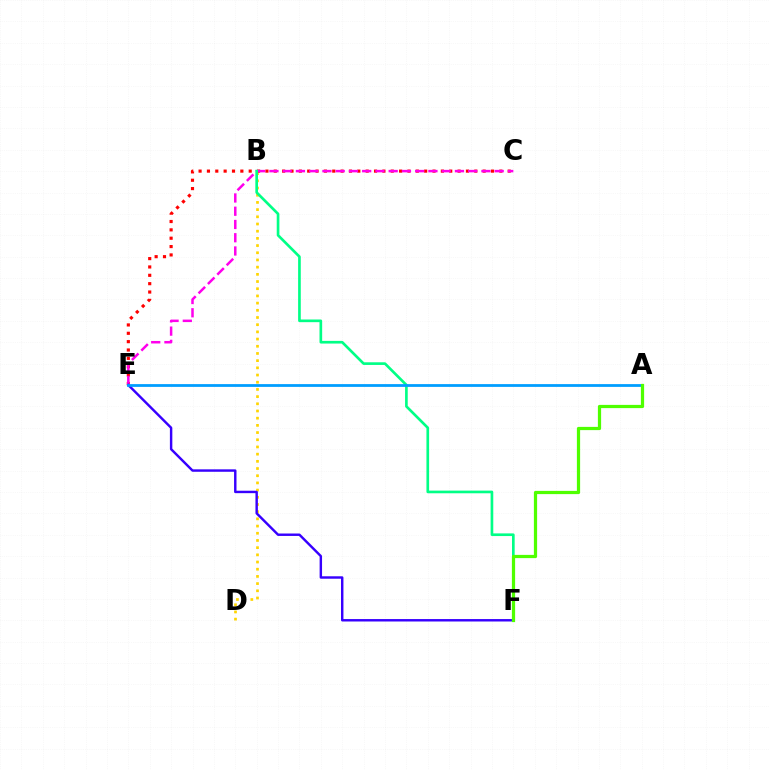{('B', 'D'): [{'color': '#ffd500', 'line_style': 'dotted', 'thickness': 1.95}], ('C', 'E'): [{'color': '#ff0000', 'line_style': 'dotted', 'thickness': 2.27}, {'color': '#ff00ed', 'line_style': 'dashed', 'thickness': 1.8}], ('E', 'F'): [{'color': '#3700ff', 'line_style': 'solid', 'thickness': 1.75}], ('B', 'F'): [{'color': '#00ff86', 'line_style': 'solid', 'thickness': 1.92}], ('A', 'E'): [{'color': '#009eff', 'line_style': 'solid', 'thickness': 2.0}], ('A', 'F'): [{'color': '#4fff00', 'line_style': 'solid', 'thickness': 2.33}]}